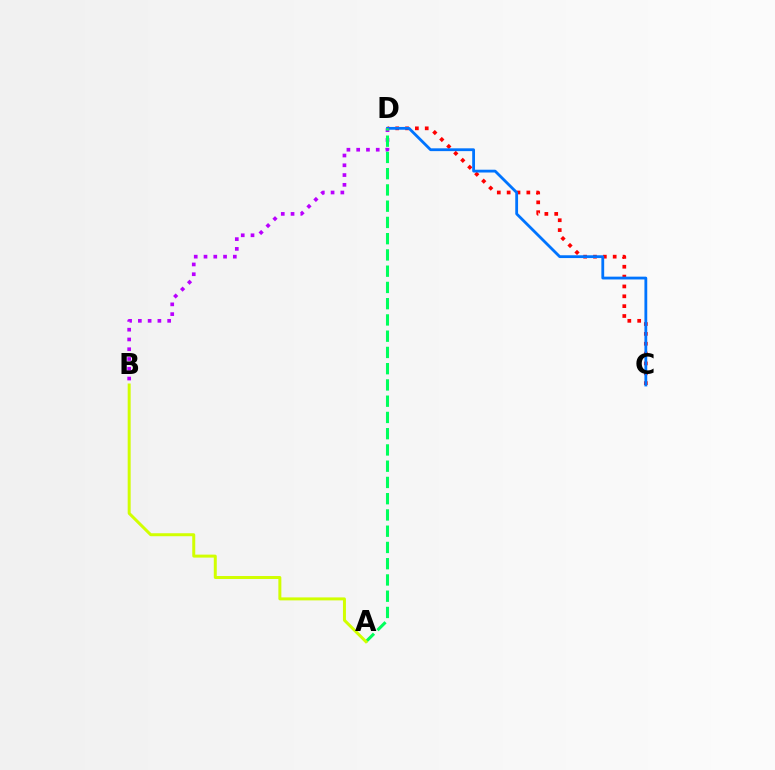{('C', 'D'): [{'color': '#ff0000', 'line_style': 'dotted', 'thickness': 2.68}, {'color': '#0074ff', 'line_style': 'solid', 'thickness': 2.02}], ('B', 'D'): [{'color': '#b900ff', 'line_style': 'dotted', 'thickness': 2.65}], ('A', 'D'): [{'color': '#00ff5c', 'line_style': 'dashed', 'thickness': 2.21}], ('A', 'B'): [{'color': '#d1ff00', 'line_style': 'solid', 'thickness': 2.14}]}